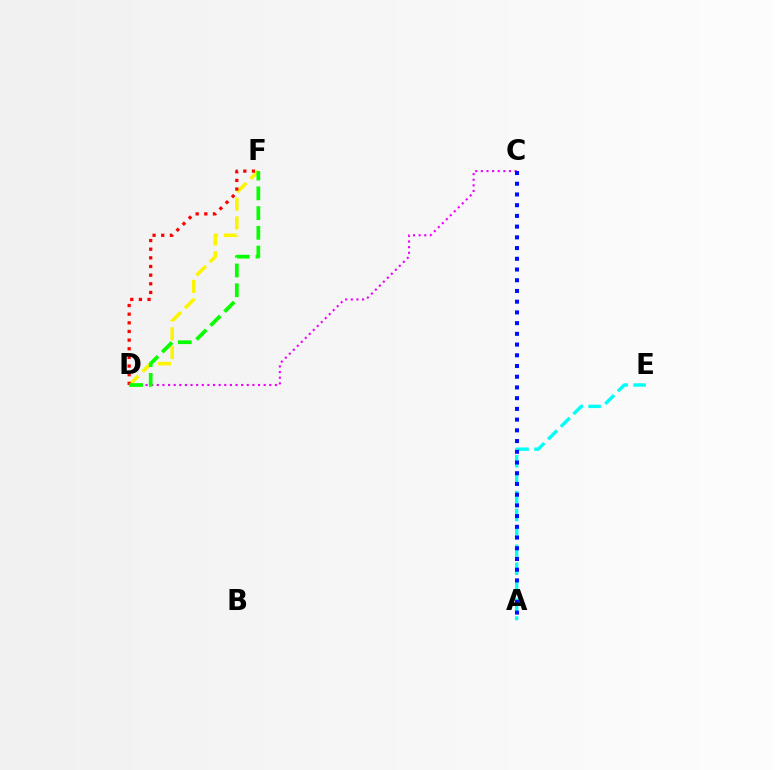{('C', 'D'): [{'color': '#ee00ff', 'line_style': 'dotted', 'thickness': 1.53}], ('D', 'F'): [{'color': '#fcf500', 'line_style': 'dashed', 'thickness': 2.55}, {'color': '#ff0000', 'line_style': 'dotted', 'thickness': 2.35}, {'color': '#08ff00', 'line_style': 'dashed', 'thickness': 2.68}], ('A', 'E'): [{'color': '#00fff6', 'line_style': 'dashed', 'thickness': 2.44}], ('A', 'C'): [{'color': '#0010ff', 'line_style': 'dotted', 'thickness': 2.91}]}